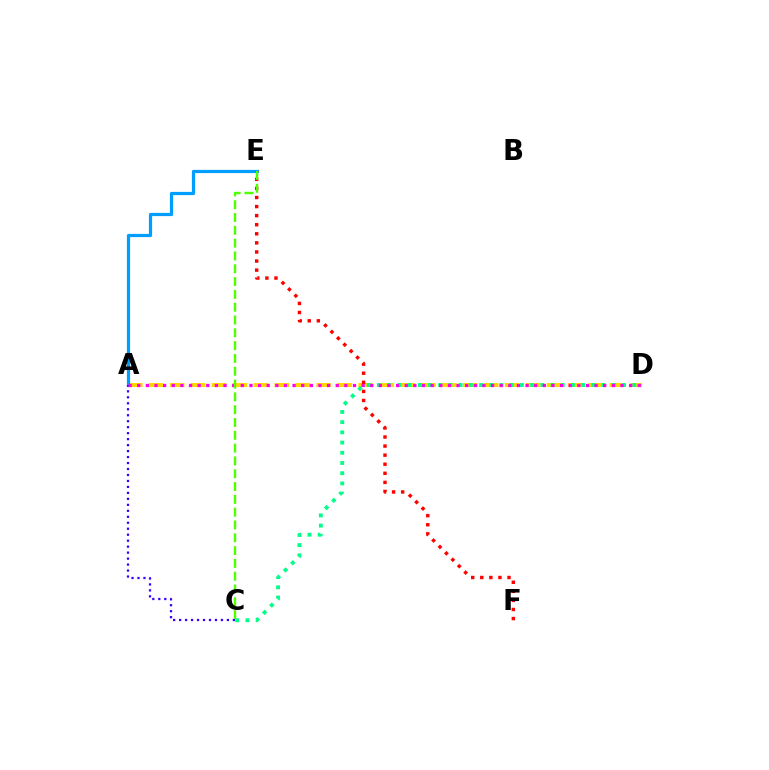{('A', 'D'): [{'color': '#ffd500', 'line_style': 'dashed', 'thickness': 2.84}, {'color': '#ff00ed', 'line_style': 'dotted', 'thickness': 2.34}], ('A', 'E'): [{'color': '#009eff', 'line_style': 'solid', 'thickness': 2.31}], ('E', 'F'): [{'color': '#ff0000', 'line_style': 'dotted', 'thickness': 2.47}], ('A', 'C'): [{'color': '#3700ff', 'line_style': 'dotted', 'thickness': 1.62}], ('C', 'D'): [{'color': '#00ff86', 'line_style': 'dotted', 'thickness': 2.78}], ('C', 'E'): [{'color': '#4fff00', 'line_style': 'dashed', 'thickness': 1.74}]}